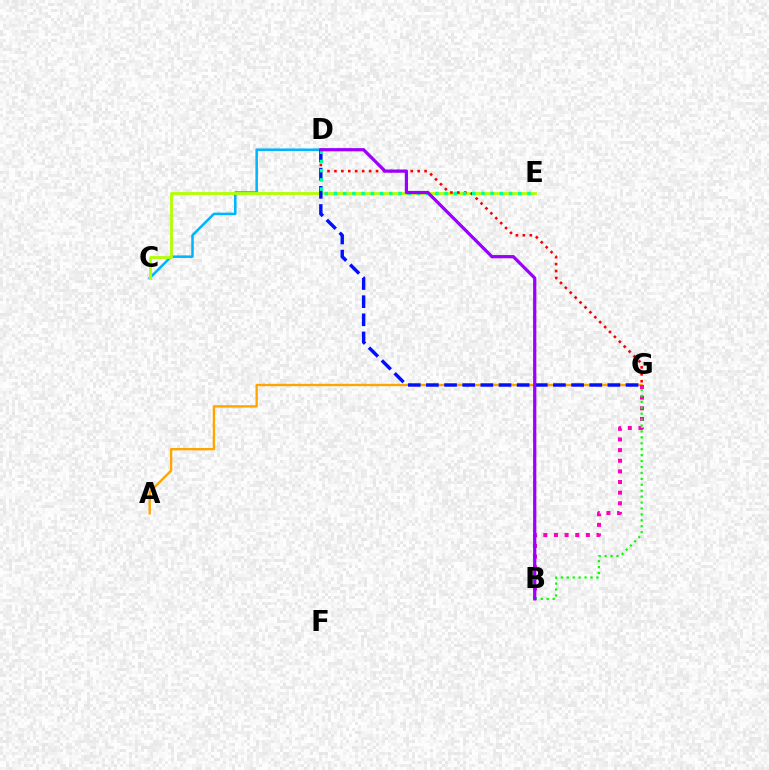{('C', 'D'): [{'color': '#00b5ff', 'line_style': 'solid', 'thickness': 1.83}], ('C', 'E'): [{'color': '#b3ff00', 'line_style': 'solid', 'thickness': 2.03}], ('D', 'G'): [{'color': '#ff0000', 'line_style': 'dotted', 'thickness': 1.88}, {'color': '#0010ff', 'line_style': 'dashed', 'thickness': 2.47}], ('A', 'G'): [{'color': '#ffa500', 'line_style': 'solid', 'thickness': 1.7}], ('B', 'G'): [{'color': '#ff00bd', 'line_style': 'dotted', 'thickness': 2.89}, {'color': '#08ff00', 'line_style': 'dotted', 'thickness': 1.61}], ('D', 'E'): [{'color': '#00ff9d', 'line_style': 'dotted', 'thickness': 2.5}], ('B', 'D'): [{'color': '#9b00ff', 'line_style': 'solid', 'thickness': 2.32}]}